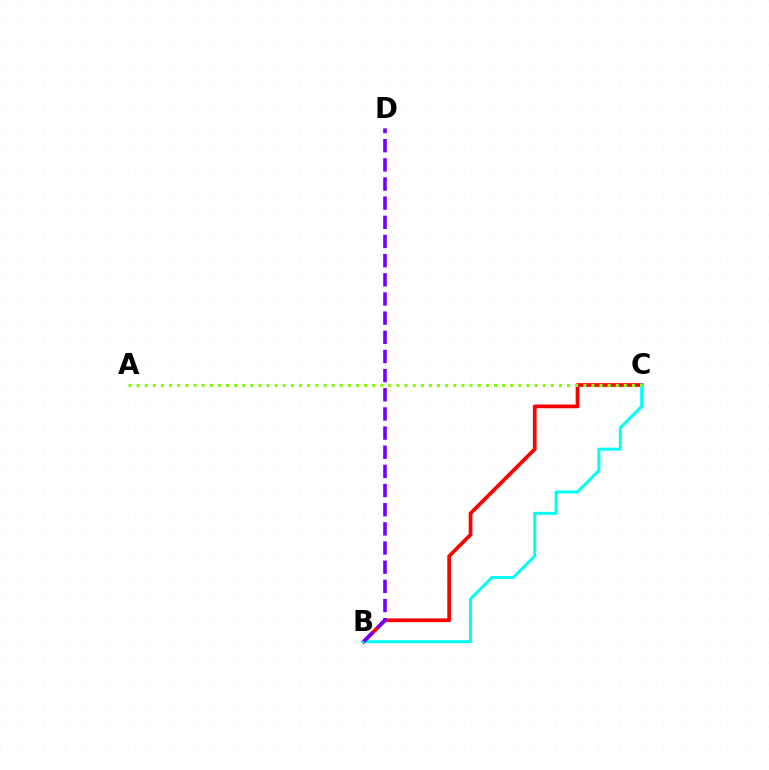{('B', 'C'): [{'color': '#ff0000', 'line_style': 'solid', 'thickness': 2.68}, {'color': '#00fff6', 'line_style': 'solid', 'thickness': 2.17}], ('B', 'D'): [{'color': '#7200ff', 'line_style': 'dashed', 'thickness': 2.6}], ('A', 'C'): [{'color': '#84ff00', 'line_style': 'dotted', 'thickness': 2.21}]}